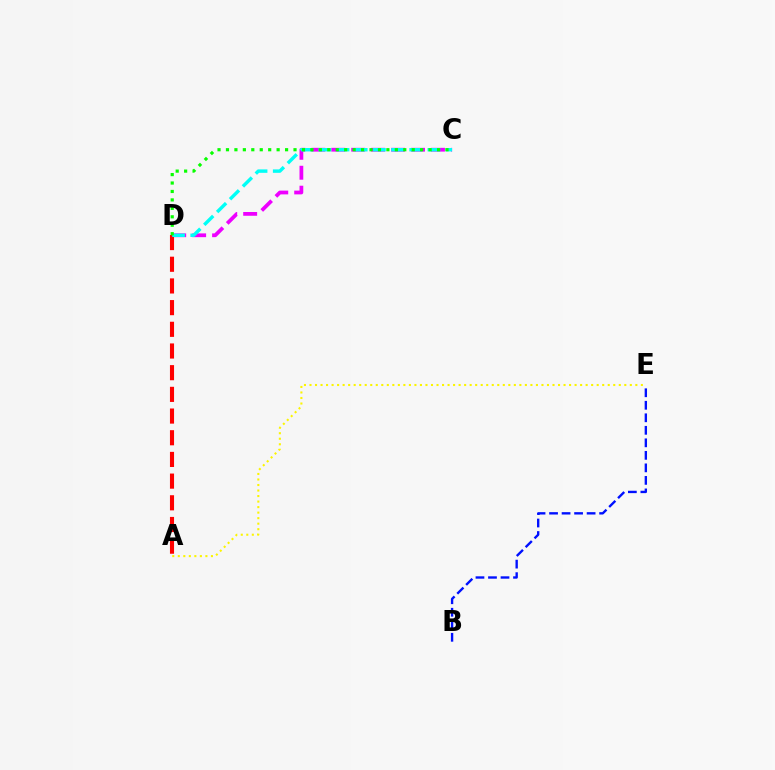{('C', 'D'): [{'color': '#ee00ff', 'line_style': 'dashed', 'thickness': 2.71}, {'color': '#00fff6', 'line_style': 'dashed', 'thickness': 2.47}, {'color': '#08ff00', 'line_style': 'dotted', 'thickness': 2.29}], ('B', 'E'): [{'color': '#0010ff', 'line_style': 'dashed', 'thickness': 1.7}], ('A', 'E'): [{'color': '#fcf500', 'line_style': 'dotted', 'thickness': 1.5}], ('A', 'D'): [{'color': '#ff0000', 'line_style': 'dashed', 'thickness': 2.95}]}